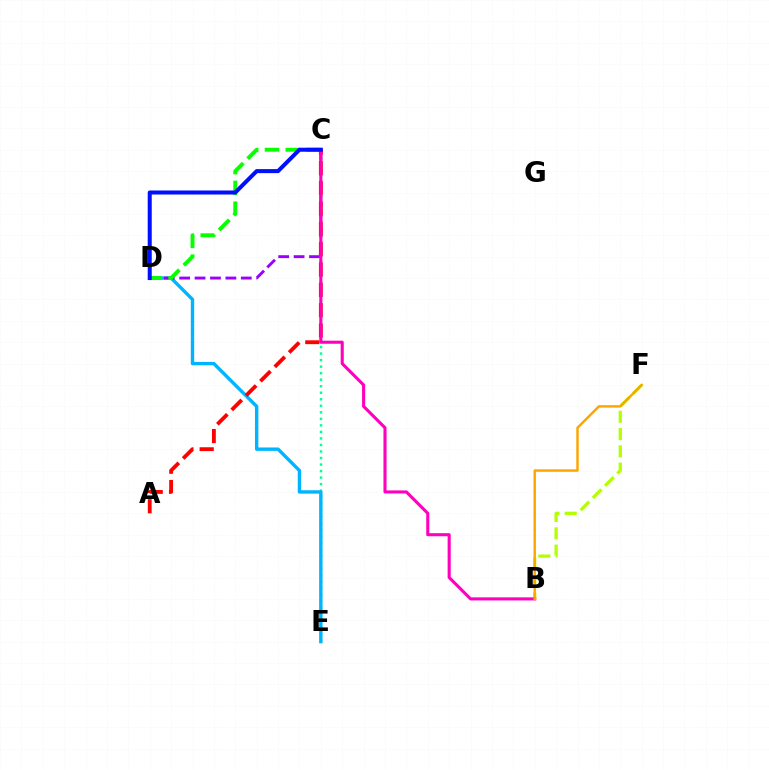{('B', 'F'): [{'color': '#b3ff00', 'line_style': 'dashed', 'thickness': 2.35}, {'color': '#ffa500', 'line_style': 'solid', 'thickness': 1.77}], ('C', 'E'): [{'color': '#00ff9d', 'line_style': 'dotted', 'thickness': 1.77}], ('D', 'E'): [{'color': '#00b5ff', 'line_style': 'solid', 'thickness': 2.44}], ('C', 'D'): [{'color': '#9b00ff', 'line_style': 'dashed', 'thickness': 2.09}, {'color': '#08ff00', 'line_style': 'dashed', 'thickness': 2.82}, {'color': '#0010ff', 'line_style': 'solid', 'thickness': 2.9}], ('A', 'C'): [{'color': '#ff0000', 'line_style': 'dashed', 'thickness': 2.76}], ('B', 'C'): [{'color': '#ff00bd', 'line_style': 'solid', 'thickness': 2.22}]}